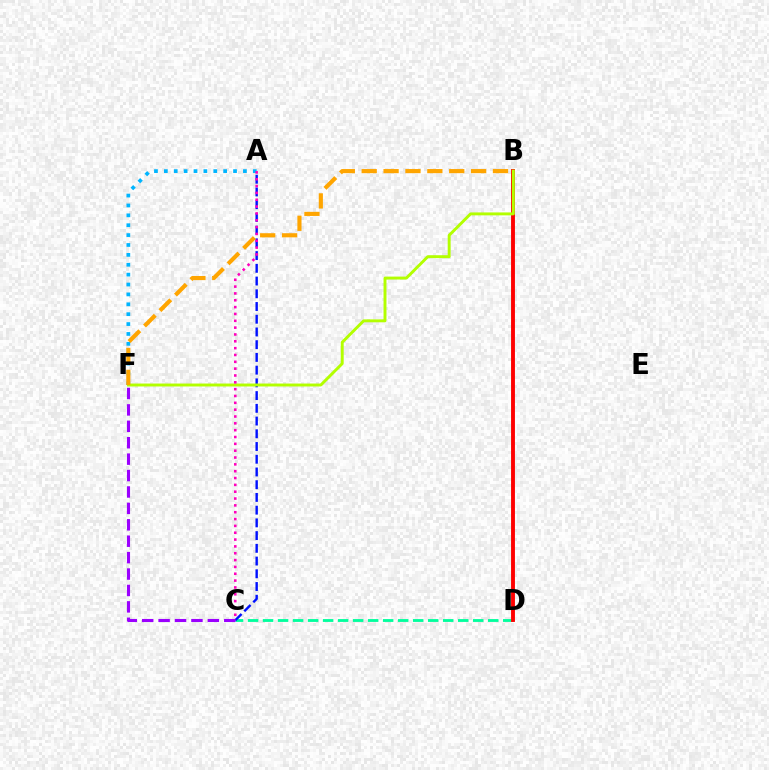{('A', 'F'): [{'color': '#00b5ff', 'line_style': 'dotted', 'thickness': 2.69}], ('B', 'D'): [{'color': '#08ff00', 'line_style': 'solid', 'thickness': 1.56}, {'color': '#ff0000', 'line_style': 'solid', 'thickness': 2.79}], ('C', 'D'): [{'color': '#00ff9d', 'line_style': 'dashed', 'thickness': 2.04}], ('A', 'C'): [{'color': '#0010ff', 'line_style': 'dashed', 'thickness': 1.73}, {'color': '#ff00bd', 'line_style': 'dotted', 'thickness': 1.86}], ('B', 'F'): [{'color': '#b3ff00', 'line_style': 'solid', 'thickness': 2.11}, {'color': '#ffa500', 'line_style': 'dashed', 'thickness': 2.97}], ('C', 'F'): [{'color': '#9b00ff', 'line_style': 'dashed', 'thickness': 2.23}]}